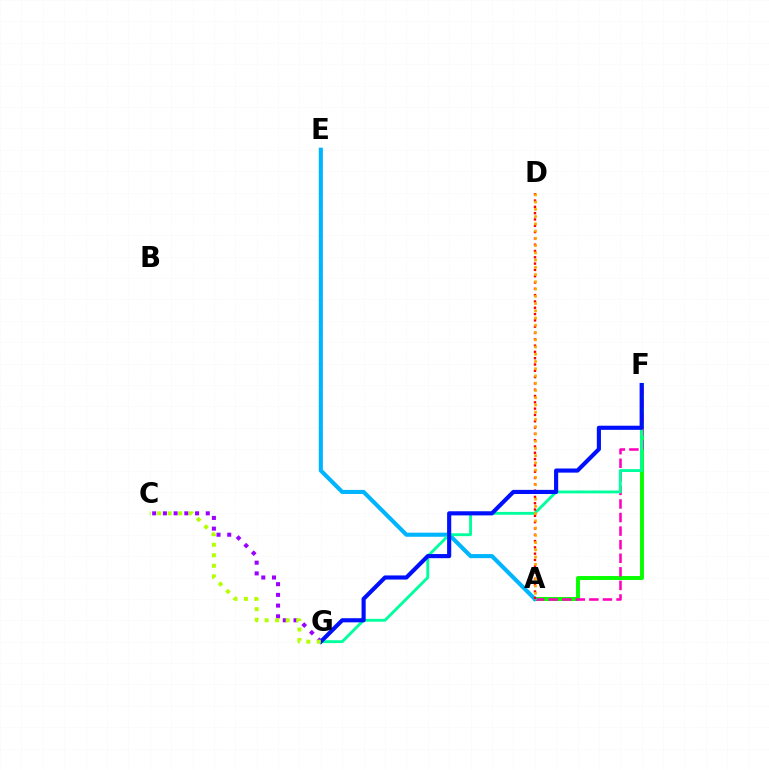{('A', 'F'): [{'color': '#08ff00', 'line_style': 'solid', 'thickness': 2.83}, {'color': '#ff00bd', 'line_style': 'dashed', 'thickness': 1.84}], ('A', 'E'): [{'color': '#00b5ff', 'line_style': 'solid', 'thickness': 2.95}], ('F', 'G'): [{'color': '#00ff9d', 'line_style': 'solid', 'thickness': 2.07}, {'color': '#0010ff', 'line_style': 'solid', 'thickness': 2.97}], ('A', 'D'): [{'color': '#ff0000', 'line_style': 'dotted', 'thickness': 1.71}, {'color': '#ffa500', 'line_style': 'dotted', 'thickness': 1.97}], ('C', 'G'): [{'color': '#9b00ff', 'line_style': 'dotted', 'thickness': 2.91}, {'color': '#b3ff00', 'line_style': 'dotted', 'thickness': 2.86}]}